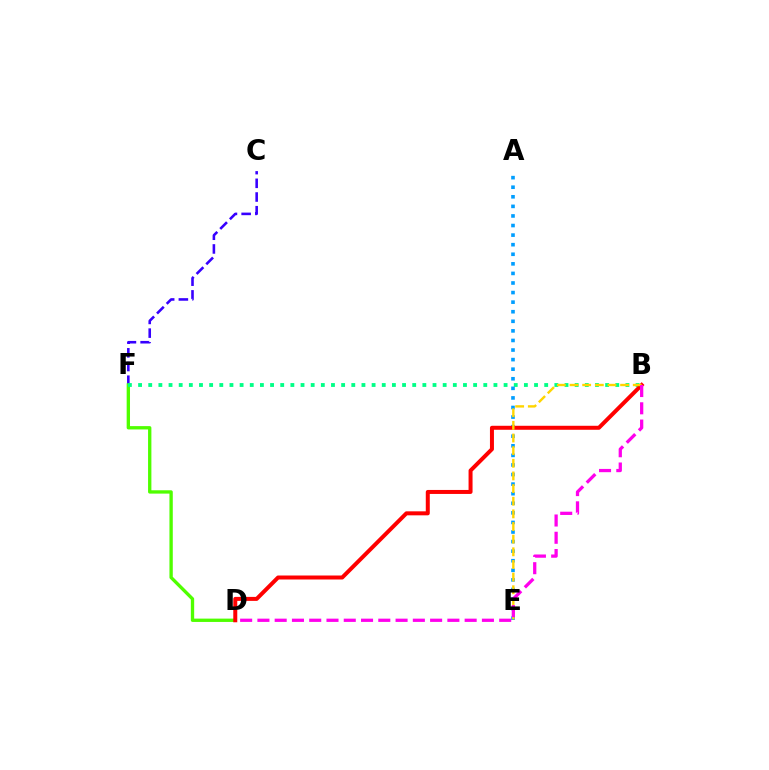{('C', 'F'): [{'color': '#3700ff', 'line_style': 'dashed', 'thickness': 1.86}], ('D', 'F'): [{'color': '#4fff00', 'line_style': 'solid', 'thickness': 2.4}], ('B', 'F'): [{'color': '#00ff86', 'line_style': 'dotted', 'thickness': 2.76}], ('A', 'E'): [{'color': '#009eff', 'line_style': 'dotted', 'thickness': 2.6}], ('B', 'D'): [{'color': '#ff0000', 'line_style': 'solid', 'thickness': 2.87}, {'color': '#ff00ed', 'line_style': 'dashed', 'thickness': 2.35}], ('B', 'E'): [{'color': '#ffd500', 'line_style': 'dashed', 'thickness': 1.72}]}